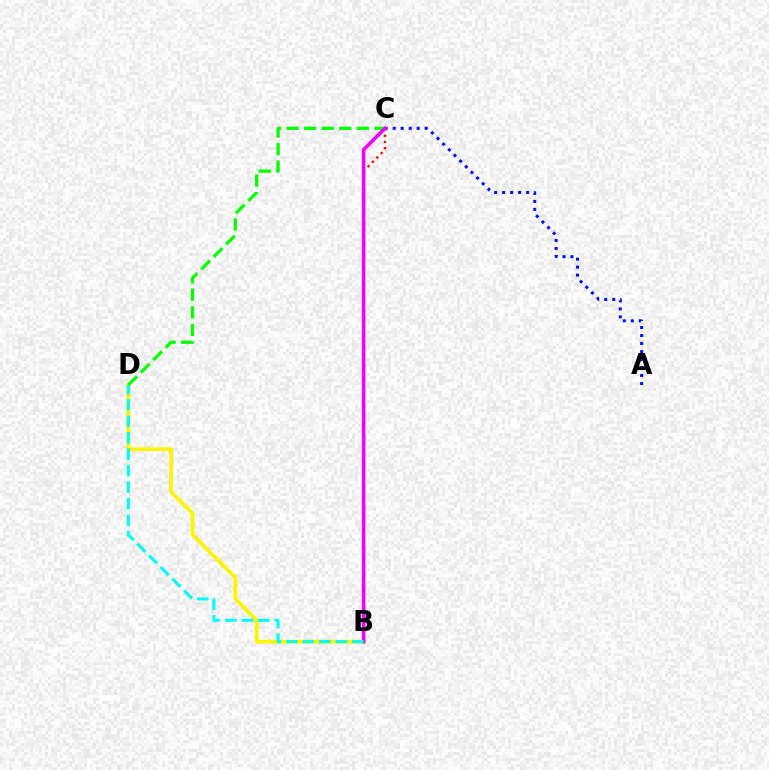{('B', 'D'): [{'color': '#fcf500', 'line_style': 'solid', 'thickness': 2.7}, {'color': '#00fff6', 'line_style': 'dashed', 'thickness': 2.24}], ('C', 'D'): [{'color': '#08ff00', 'line_style': 'dashed', 'thickness': 2.39}], ('A', 'C'): [{'color': '#0010ff', 'line_style': 'dotted', 'thickness': 2.17}], ('B', 'C'): [{'color': '#ff0000', 'line_style': 'dotted', 'thickness': 1.69}, {'color': '#ee00ff', 'line_style': 'solid', 'thickness': 2.6}]}